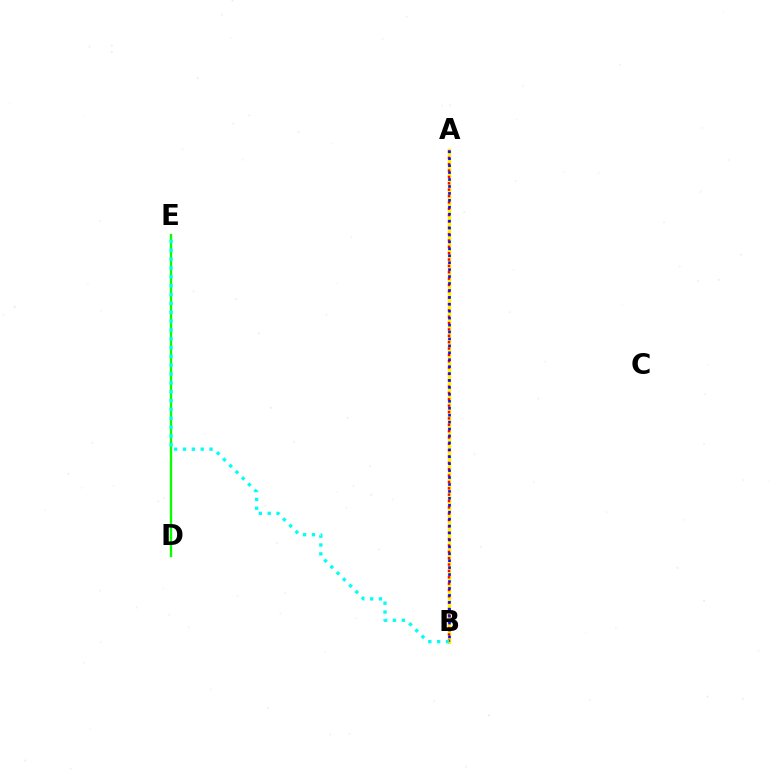{('A', 'B'): [{'color': '#ee00ff', 'line_style': 'solid', 'thickness': 2.22}, {'color': '#fcf500', 'line_style': 'solid', 'thickness': 2.31}, {'color': '#ff0000', 'line_style': 'dotted', 'thickness': 1.73}, {'color': '#0010ff', 'line_style': 'dotted', 'thickness': 1.88}], ('D', 'E'): [{'color': '#08ff00', 'line_style': 'solid', 'thickness': 1.69}], ('B', 'E'): [{'color': '#00fff6', 'line_style': 'dotted', 'thickness': 2.4}]}